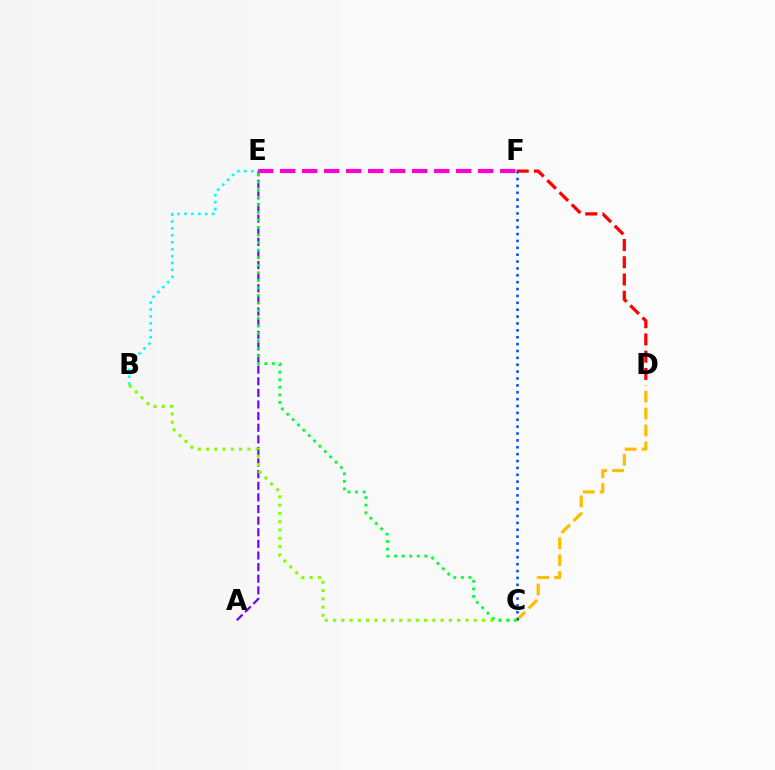{('A', 'E'): [{'color': '#7200ff', 'line_style': 'dashed', 'thickness': 1.58}], ('C', 'D'): [{'color': '#ffbd00', 'line_style': 'dashed', 'thickness': 2.3}], ('D', 'F'): [{'color': '#ff0000', 'line_style': 'dashed', 'thickness': 2.34}], ('E', 'F'): [{'color': '#ff00cf', 'line_style': 'dashed', 'thickness': 2.99}], ('C', 'F'): [{'color': '#004bff', 'line_style': 'dotted', 'thickness': 1.87}], ('B', 'E'): [{'color': '#00fff6', 'line_style': 'dotted', 'thickness': 1.88}], ('B', 'C'): [{'color': '#84ff00', 'line_style': 'dotted', 'thickness': 2.25}], ('C', 'E'): [{'color': '#00ff39', 'line_style': 'dotted', 'thickness': 2.05}]}